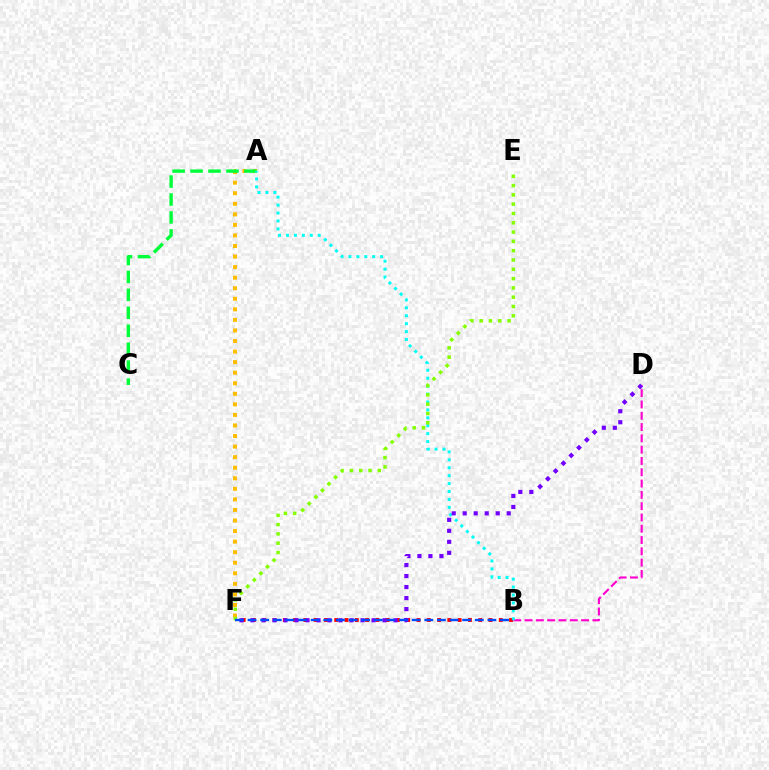{('B', 'F'): [{'color': '#ff0000', 'line_style': 'dotted', 'thickness': 2.79}, {'color': '#004bff', 'line_style': 'dashed', 'thickness': 1.72}], ('B', 'D'): [{'color': '#ff00cf', 'line_style': 'dashed', 'thickness': 1.54}], ('A', 'F'): [{'color': '#ffbd00', 'line_style': 'dotted', 'thickness': 2.87}], ('A', 'C'): [{'color': '#00ff39', 'line_style': 'dashed', 'thickness': 2.44}], ('A', 'B'): [{'color': '#00fff6', 'line_style': 'dotted', 'thickness': 2.15}], ('D', 'F'): [{'color': '#7200ff', 'line_style': 'dotted', 'thickness': 2.99}], ('E', 'F'): [{'color': '#84ff00', 'line_style': 'dotted', 'thickness': 2.53}]}